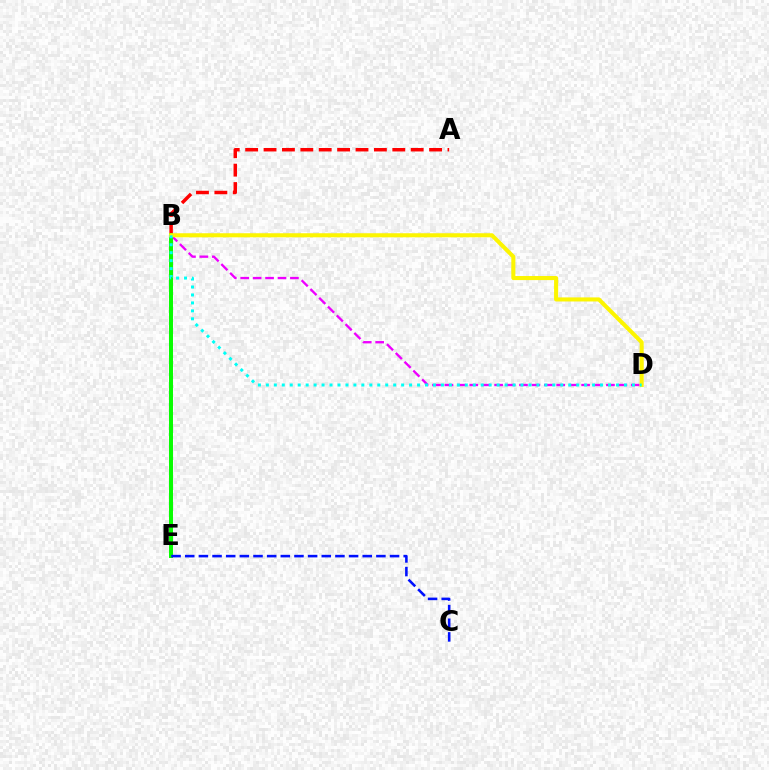{('A', 'B'): [{'color': '#ff0000', 'line_style': 'dashed', 'thickness': 2.5}], ('B', 'D'): [{'color': '#ee00ff', 'line_style': 'dashed', 'thickness': 1.69}, {'color': '#fcf500', 'line_style': 'solid', 'thickness': 2.93}, {'color': '#00fff6', 'line_style': 'dotted', 'thickness': 2.16}], ('B', 'E'): [{'color': '#08ff00', 'line_style': 'solid', 'thickness': 2.86}], ('C', 'E'): [{'color': '#0010ff', 'line_style': 'dashed', 'thickness': 1.85}]}